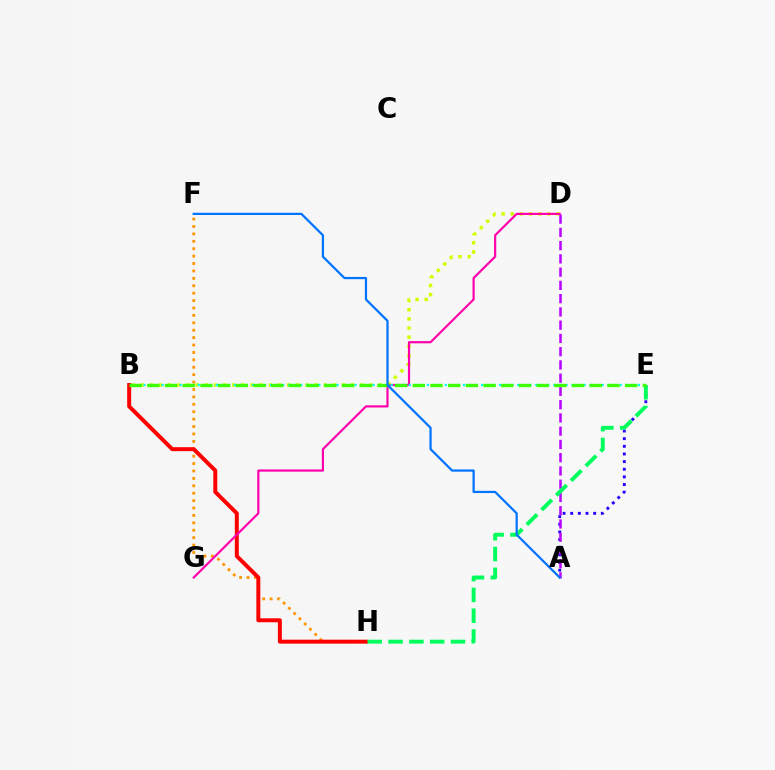{('A', 'E'): [{'color': '#2500ff', 'line_style': 'dotted', 'thickness': 2.08}], ('B', 'D'): [{'color': '#d1ff00', 'line_style': 'dotted', 'thickness': 2.49}], ('F', 'H'): [{'color': '#ff9400', 'line_style': 'dotted', 'thickness': 2.01}], ('B', 'H'): [{'color': '#ff0000', 'line_style': 'solid', 'thickness': 2.85}], ('A', 'D'): [{'color': '#b900ff', 'line_style': 'dashed', 'thickness': 1.8}], ('E', 'H'): [{'color': '#00ff5c', 'line_style': 'dashed', 'thickness': 2.83}], ('D', 'G'): [{'color': '#ff00ac', 'line_style': 'solid', 'thickness': 1.57}], ('B', 'E'): [{'color': '#00fff6', 'line_style': 'dotted', 'thickness': 1.64}, {'color': '#3dff00', 'line_style': 'dashed', 'thickness': 2.4}], ('A', 'F'): [{'color': '#0074ff', 'line_style': 'solid', 'thickness': 1.6}]}